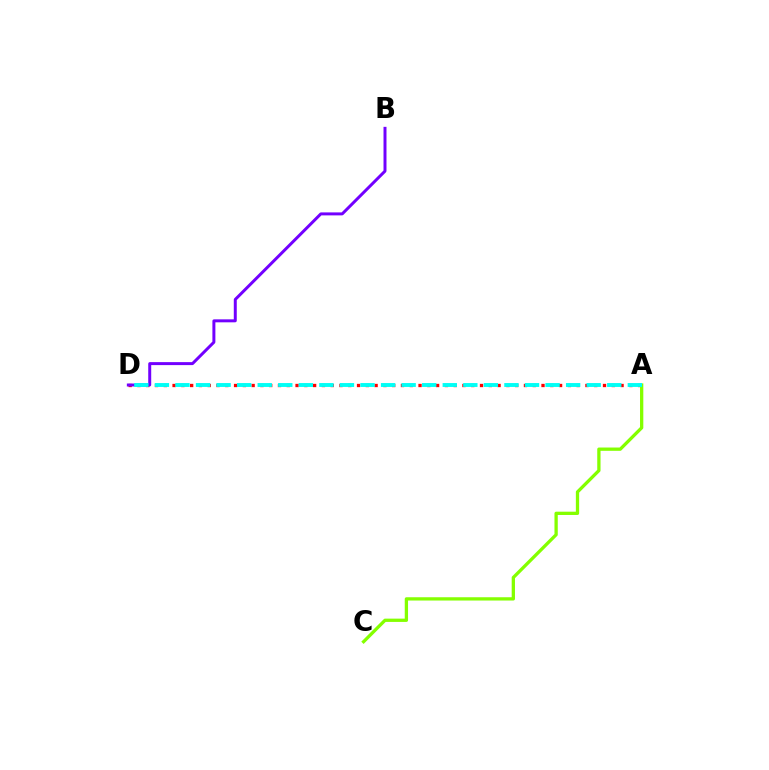{('A', 'D'): [{'color': '#ff0000', 'line_style': 'dotted', 'thickness': 2.39}, {'color': '#00fff6', 'line_style': 'dashed', 'thickness': 2.79}], ('A', 'C'): [{'color': '#84ff00', 'line_style': 'solid', 'thickness': 2.37}], ('B', 'D'): [{'color': '#7200ff', 'line_style': 'solid', 'thickness': 2.14}]}